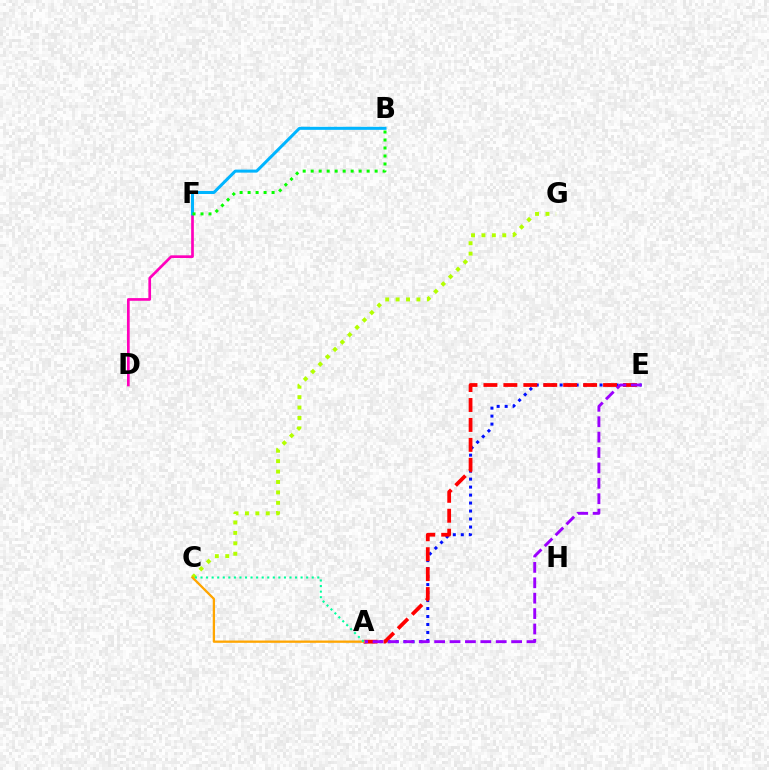{('A', 'E'): [{'color': '#0010ff', 'line_style': 'dotted', 'thickness': 2.17}, {'color': '#ff0000', 'line_style': 'dashed', 'thickness': 2.71}, {'color': '#9b00ff', 'line_style': 'dashed', 'thickness': 2.09}], ('D', 'F'): [{'color': '#ff00bd', 'line_style': 'solid', 'thickness': 1.94}], ('C', 'G'): [{'color': '#b3ff00', 'line_style': 'dotted', 'thickness': 2.83}], ('A', 'C'): [{'color': '#ffa500', 'line_style': 'solid', 'thickness': 1.65}, {'color': '#00ff9d', 'line_style': 'dotted', 'thickness': 1.51}], ('B', 'F'): [{'color': '#00b5ff', 'line_style': 'solid', 'thickness': 2.18}, {'color': '#08ff00', 'line_style': 'dotted', 'thickness': 2.17}]}